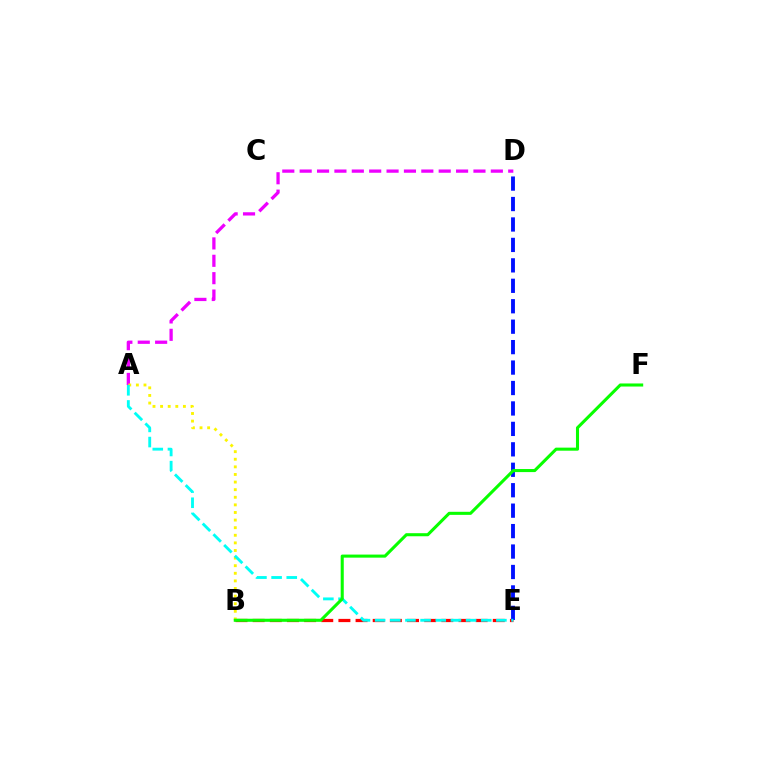{('A', 'D'): [{'color': '#ee00ff', 'line_style': 'dashed', 'thickness': 2.36}], ('B', 'E'): [{'color': '#ff0000', 'line_style': 'dashed', 'thickness': 2.33}], ('A', 'B'): [{'color': '#fcf500', 'line_style': 'dotted', 'thickness': 2.07}], ('D', 'E'): [{'color': '#0010ff', 'line_style': 'dashed', 'thickness': 2.78}], ('A', 'E'): [{'color': '#00fff6', 'line_style': 'dashed', 'thickness': 2.06}], ('B', 'F'): [{'color': '#08ff00', 'line_style': 'solid', 'thickness': 2.21}]}